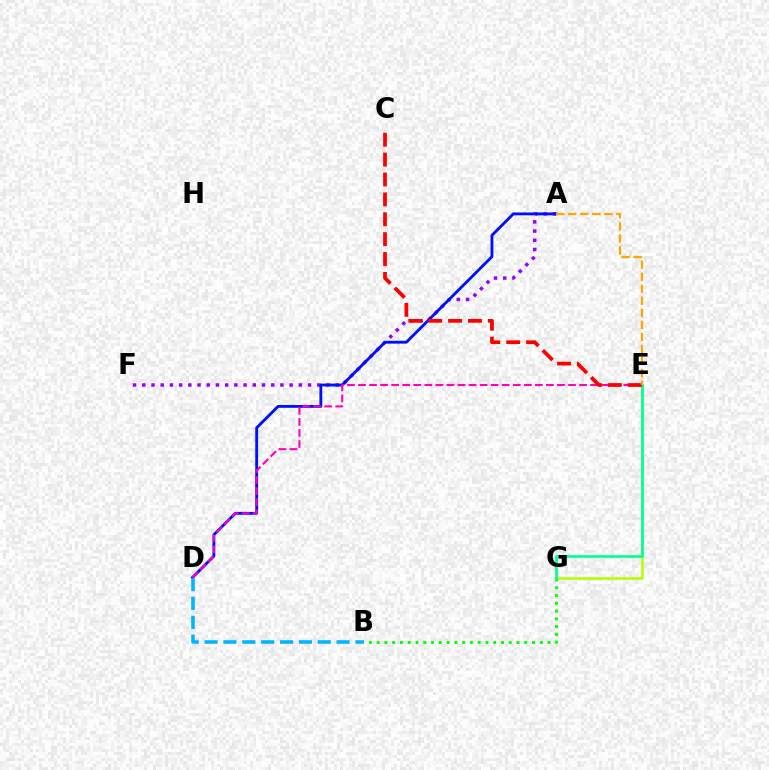{('E', 'G'): [{'color': '#b3ff00', 'line_style': 'solid', 'thickness': 1.82}, {'color': '#00ff9d', 'line_style': 'solid', 'thickness': 1.93}], ('B', 'G'): [{'color': '#08ff00', 'line_style': 'dotted', 'thickness': 2.11}], ('A', 'F'): [{'color': '#9b00ff', 'line_style': 'dotted', 'thickness': 2.5}], ('A', 'D'): [{'color': '#0010ff', 'line_style': 'solid', 'thickness': 2.05}], ('D', 'E'): [{'color': '#ff00bd', 'line_style': 'dashed', 'thickness': 1.5}], ('B', 'D'): [{'color': '#00b5ff', 'line_style': 'dashed', 'thickness': 2.56}], ('C', 'E'): [{'color': '#ff0000', 'line_style': 'dashed', 'thickness': 2.7}], ('A', 'E'): [{'color': '#ffa500', 'line_style': 'dashed', 'thickness': 1.64}]}